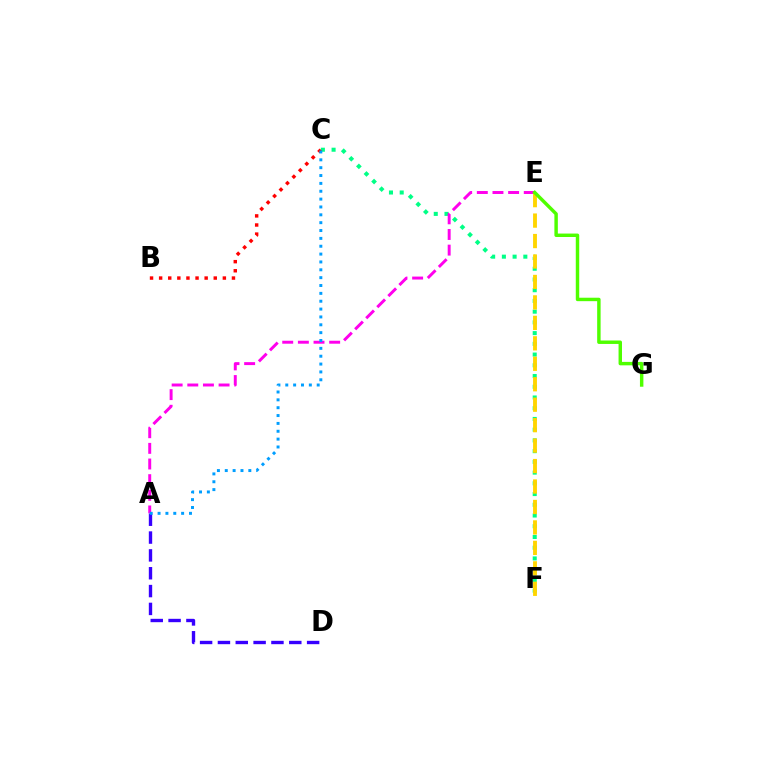{('A', 'D'): [{'color': '#3700ff', 'line_style': 'dashed', 'thickness': 2.42}], ('C', 'F'): [{'color': '#00ff86', 'line_style': 'dotted', 'thickness': 2.92}], ('B', 'C'): [{'color': '#ff0000', 'line_style': 'dotted', 'thickness': 2.47}], ('A', 'E'): [{'color': '#ff00ed', 'line_style': 'dashed', 'thickness': 2.13}], ('E', 'F'): [{'color': '#ffd500', 'line_style': 'dashed', 'thickness': 2.78}], ('A', 'C'): [{'color': '#009eff', 'line_style': 'dotted', 'thickness': 2.13}], ('E', 'G'): [{'color': '#4fff00', 'line_style': 'solid', 'thickness': 2.48}]}